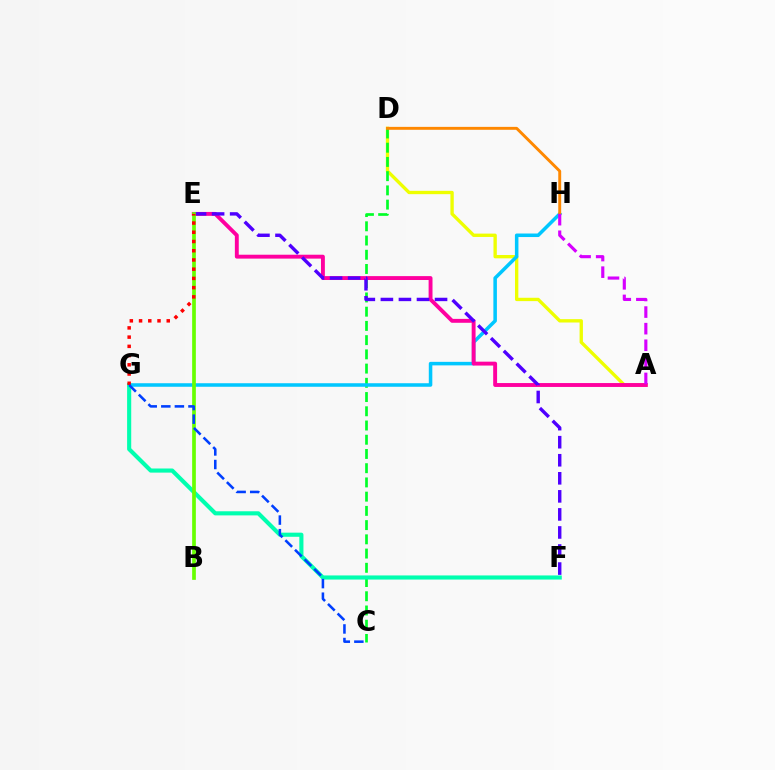{('A', 'D'): [{'color': '#eeff00', 'line_style': 'solid', 'thickness': 2.41}], ('C', 'D'): [{'color': '#00ff27', 'line_style': 'dashed', 'thickness': 1.93}], ('G', 'H'): [{'color': '#00c7ff', 'line_style': 'solid', 'thickness': 2.54}], ('A', 'E'): [{'color': '#ff00a0', 'line_style': 'solid', 'thickness': 2.8}], ('E', 'F'): [{'color': '#4f00ff', 'line_style': 'dashed', 'thickness': 2.45}], ('D', 'H'): [{'color': '#ff8800', 'line_style': 'solid', 'thickness': 2.1}], ('F', 'G'): [{'color': '#00ffaf', 'line_style': 'solid', 'thickness': 2.96}], ('A', 'H'): [{'color': '#d600ff', 'line_style': 'dashed', 'thickness': 2.25}], ('B', 'E'): [{'color': '#66ff00', 'line_style': 'solid', 'thickness': 2.66}], ('E', 'G'): [{'color': '#ff0000', 'line_style': 'dotted', 'thickness': 2.51}], ('C', 'G'): [{'color': '#003fff', 'line_style': 'dashed', 'thickness': 1.84}]}